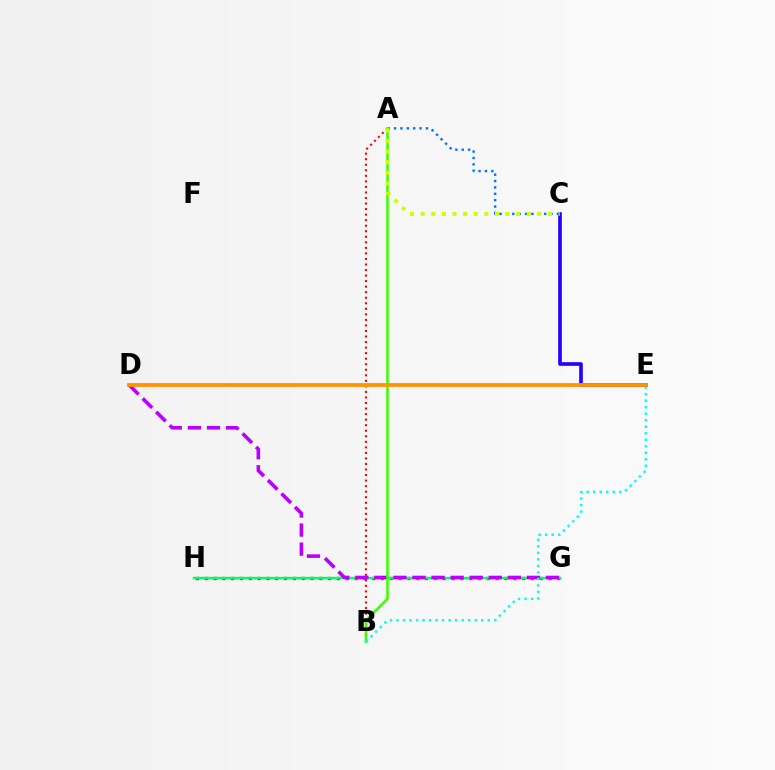{('G', 'H'): [{'color': '#ff00ac', 'line_style': 'dotted', 'thickness': 2.4}, {'color': '#00ff5c', 'line_style': 'solid', 'thickness': 1.72}], ('C', 'E'): [{'color': '#2500ff', 'line_style': 'solid', 'thickness': 2.63}], ('D', 'G'): [{'color': '#b900ff', 'line_style': 'dashed', 'thickness': 2.59}], ('A', 'B'): [{'color': '#ff0000', 'line_style': 'dotted', 'thickness': 1.51}, {'color': '#3dff00', 'line_style': 'solid', 'thickness': 1.83}], ('A', 'C'): [{'color': '#0074ff', 'line_style': 'dotted', 'thickness': 1.73}, {'color': '#d1ff00', 'line_style': 'dotted', 'thickness': 2.88}], ('B', 'E'): [{'color': '#00fff6', 'line_style': 'dotted', 'thickness': 1.77}], ('D', 'E'): [{'color': '#ff9400', 'line_style': 'solid', 'thickness': 2.74}]}